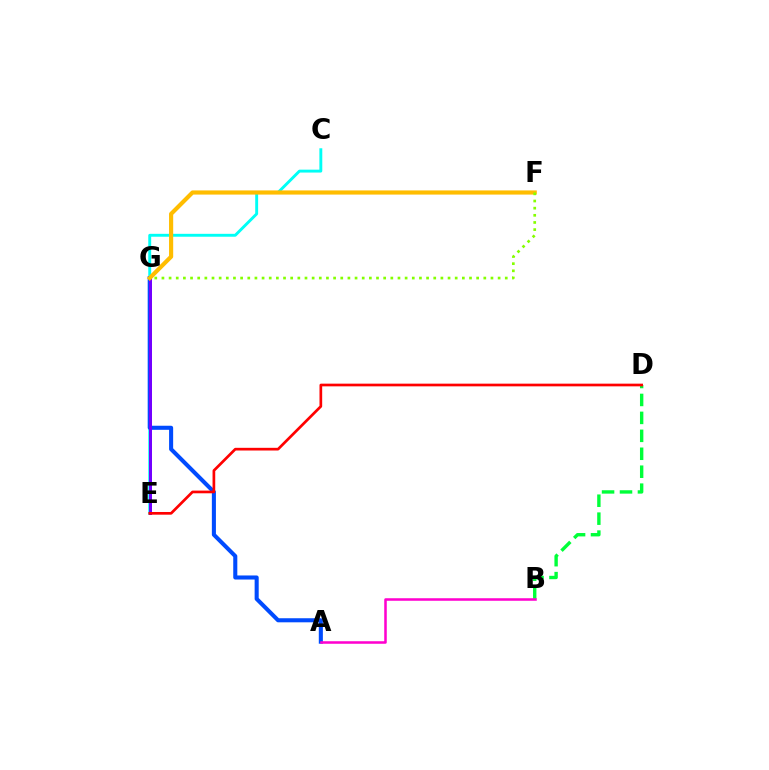{('B', 'D'): [{'color': '#00ff39', 'line_style': 'dashed', 'thickness': 2.44}], ('C', 'E'): [{'color': '#00fff6', 'line_style': 'solid', 'thickness': 2.09}], ('A', 'G'): [{'color': '#004bff', 'line_style': 'solid', 'thickness': 2.93}], ('E', 'G'): [{'color': '#7200ff', 'line_style': 'solid', 'thickness': 2.16}], ('A', 'B'): [{'color': '#ff00cf', 'line_style': 'solid', 'thickness': 1.83}], ('F', 'G'): [{'color': '#ffbd00', 'line_style': 'solid', 'thickness': 2.99}, {'color': '#84ff00', 'line_style': 'dotted', 'thickness': 1.94}], ('D', 'E'): [{'color': '#ff0000', 'line_style': 'solid', 'thickness': 1.94}]}